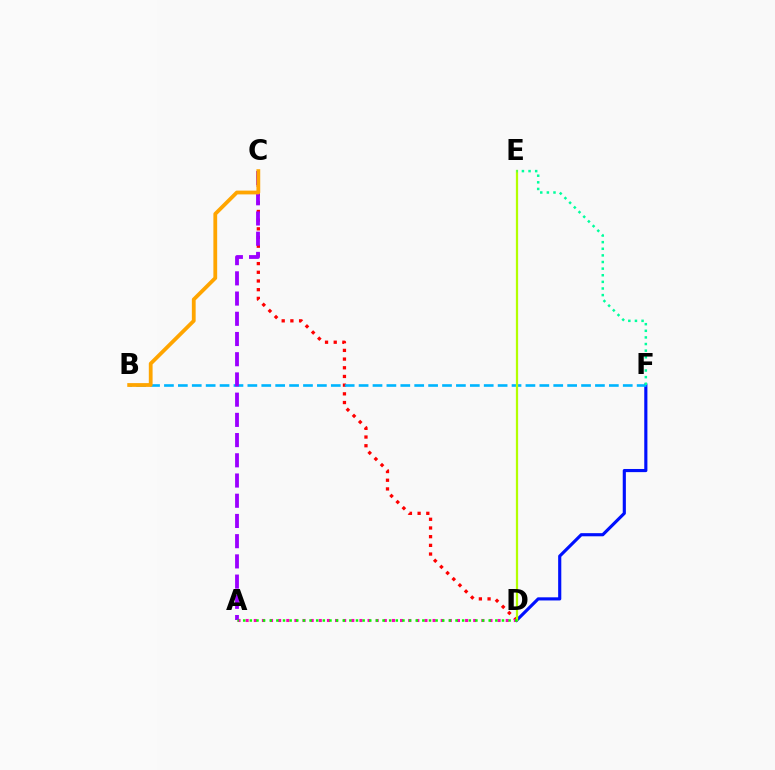{('D', 'F'): [{'color': '#0010ff', 'line_style': 'solid', 'thickness': 2.26}], ('C', 'D'): [{'color': '#ff0000', 'line_style': 'dotted', 'thickness': 2.36}], ('A', 'D'): [{'color': '#ff00bd', 'line_style': 'dotted', 'thickness': 2.21}, {'color': '#08ff00', 'line_style': 'dotted', 'thickness': 1.8}], ('B', 'F'): [{'color': '#00b5ff', 'line_style': 'dashed', 'thickness': 1.89}], ('D', 'E'): [{'color': '#b3ff00', 'line_style': 'solid', 'thickness': 1.61}], ('E', 'F'): [{'color': '#00ff9d', 'line_style': 'dotted', 'thickness': 1.8}], ('A', 'C'): [{'color': '#9b00ff', 'line_style': 'dashed', 'thickness': 2.75}], ('B', 'C'): [{'color': '#ffa500', 'line_style': 'solid', 'thickness': 2.73}]}